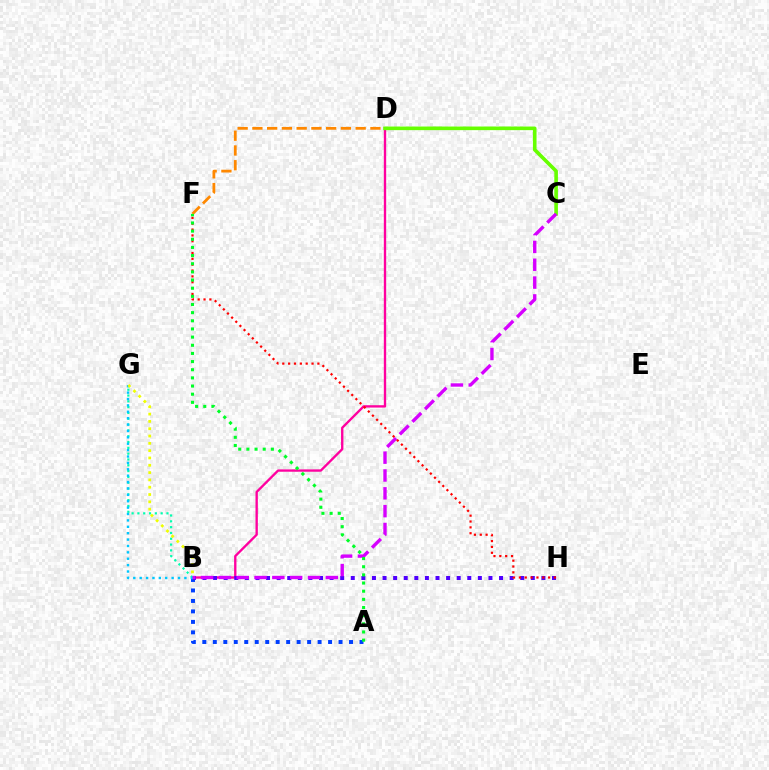{('A', 'B'): [{'color': '#003fff', 'line_style': 'dotted', 'thickness': 2.85}], ('B', 'D'): [{'color': '#ff00a0', 'line_style': 'solid', 'thickness': 1.69}], ('B', 'G'): [{'color': '#00ffaf', 'line_style': 'dotted', 'thickness': 1.58}, {'color': '#00c7ff', 'line_style': 'dotted', 'thickness': 1.74}, {'color': '#eeff00', 'line_style': 'dotted', 'thickness': 1.99}], ('C', 'D'): [{'color': '#66ff00', 'line_style': 'solid', 'thickness': 2.6}], ('B', 'H'): [{'color': '#4f00ff', 'line_style': 'dotted', 'thickness': 2.88}], ('B', 'C'): [{'color': '#d600ff', 'line_style': 'dashed', 'thickness': 2.42}], ('D', 'F'): [{'color': '#ff8800', 'line_style': 'dashed', 'thickness': 2.0}], ('F', 'H'): [{'color': '#ff0000', 'line_style': 'dotted', 'thickness': 1.59}], ('A', 'F'): [{'color': '#00ff27', 'line_style': 'dotted', 'thickness': 2.22}]}